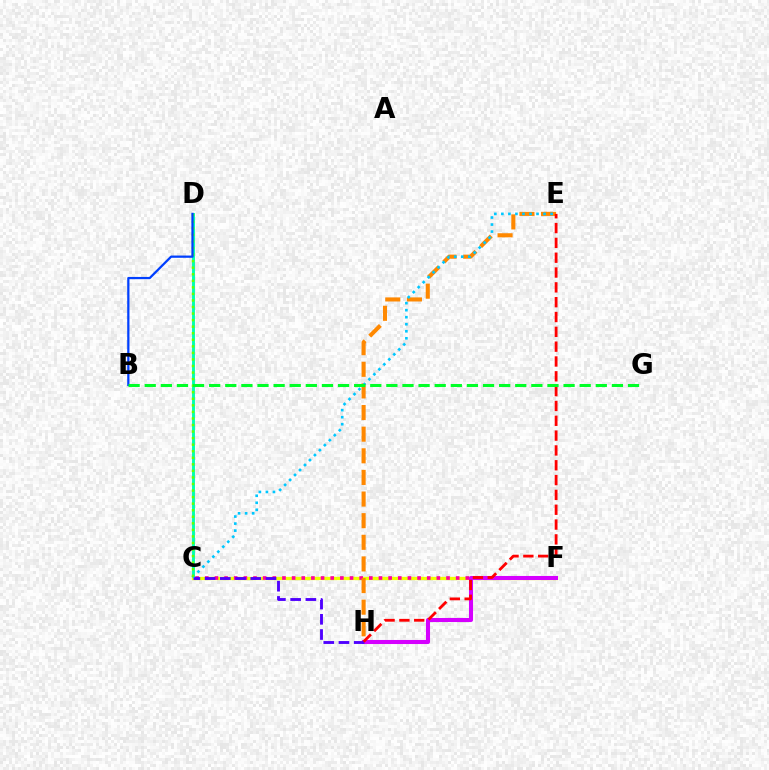{('C', 'D'): [{'color': '#00ffaf', 'line_style': 'solid', 'thickness': 2.09}, {'color': '#66ff00', 'line_style': 'dotted', 'thickness': 1.78}], ('C', 'F'): [{'color': '#eeff00', 'line_style': 'solid', 'thickness': 2.37}, {'color': '#ff00a0', 'line_style': 'dotted', 'thickness': 2.62}], ('E', 'H'): [{'color': '#ff8800', 'line_style': 'dashed', 'thickness': 2.94}, {'color': '#ff0000', 'line_style': 'dashed', 'thickness': 2.01}], ('F', 'H'): [{'color': '#d600ff', 'line_style': 'solid', 'thickness': 2.93}], ('C', 'H'): [{'color': '#4f00ff', 'line_style': 'dashed', 'thickness': 2.07}], ('C', 'E'): [{'color': '#00c7ff', 'line_style': 'dotted', 'thickness': 1.91}], ('B', 'D'): [{'color': '#003fff', 'line_style': 'solid', 'thickness': 1.62}], ('B', 'G'): [{'color': '#00ff27', 'line_style': 'dashed', 'thickness': 2.19}]}